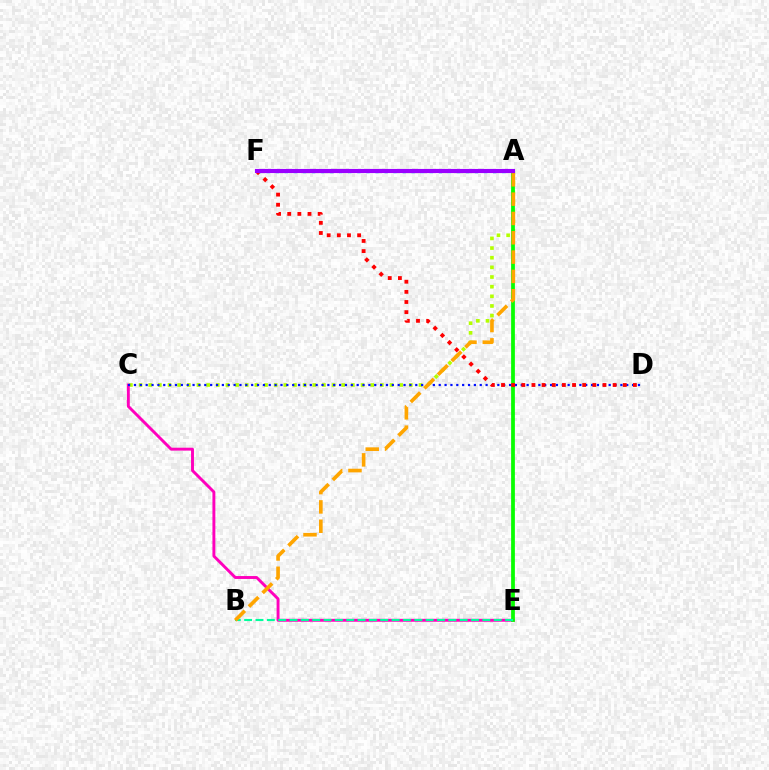{('A', 'C'): [{'color': '#b3ff00', 'line_style': 'dotted', 'thickness': 2.62}], ('C', 'E'): [{'color': '#ff00bd', 'line_style': 'solid', 'thickness': 2.1}], ('A', 'E'): [{'color': '#08ff00', 'line_style': 'solid', 'thickness': 2.71}], ('B', 'E'): [{'color': '#00ff9d', 'line_style': 'dashed', 'thickness': 1.54}], ('A', 'F'): [{'color': '#00b5ff', 'line_style': 'dotted', 'thickness': 2.46}, {'color': '#9b00ff', 'line_style': 'solid', 'thickness': 2.98}], ('C', 'D'): [{'color': '#0010ff', 'line_style': 'dotted', 'thickness': 1.59}], ('D', 'F'): [{'color': '#ff0000', 'line_style': 'dotted', 'thickness': 2.76}], ('A', 'B'): [{'color': '#ffa500', 'line_style': 'dashed', 'thickness': 2.63}]}